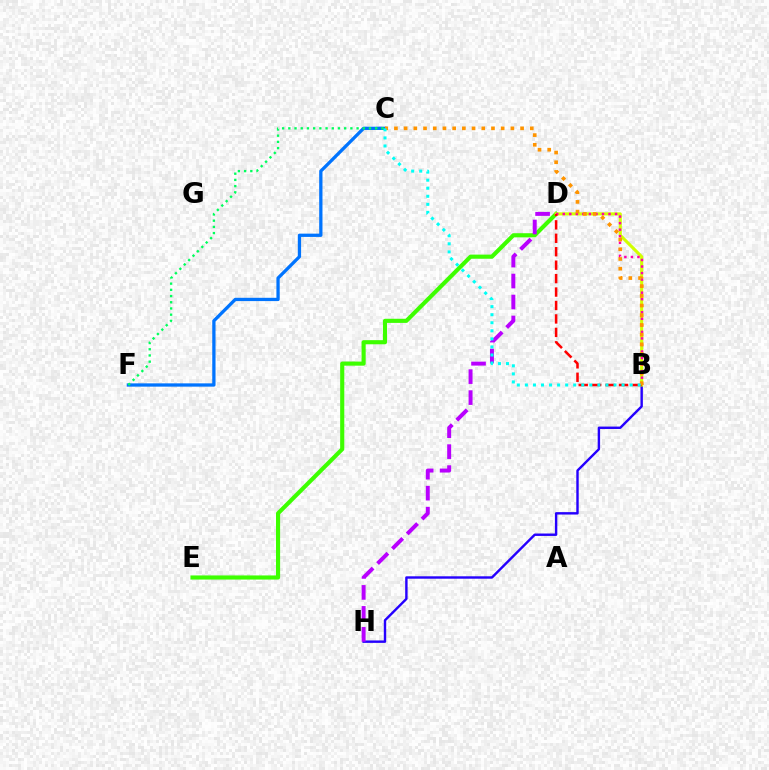{('D', 'E'): [{'color': '#3dff00', 'line_style': 'solid', 'thickness': 2.96}], ('B', 'H'): [{'color': '#2500ff', 'line_style': 'solid', 'thickness': 1.73}], ('B', 'D'): [{'color': '#d1ff00', 'line_style': 'solid', 'thickness': 2.23}, {'color': '#ff00ac', 'line_style': 'dotted', 'thickness': 1.78}, {'color': '#ff0000', 'line_style': 'dashed', 'thickness': 1.83}], ('C', 'F'): [{'color': '#0074ff', 'line_style': 'solid', 'thickness': 2.36}, {'color': '#00ff5c', 'line_style': 'dotted', 'thickness': 1.69}], ('D', 'H'): [{'color': '#b900ff', 'line_style': 'dashed', 'thickness': 2.85}], ('B', 'C'): [{'color': '#ff9400', 'line_style': 'dotted', 'thickness': 2.64}, {'color': '#00fff6', 'line_style': 'dotted', 'thickness': 2.19}]}